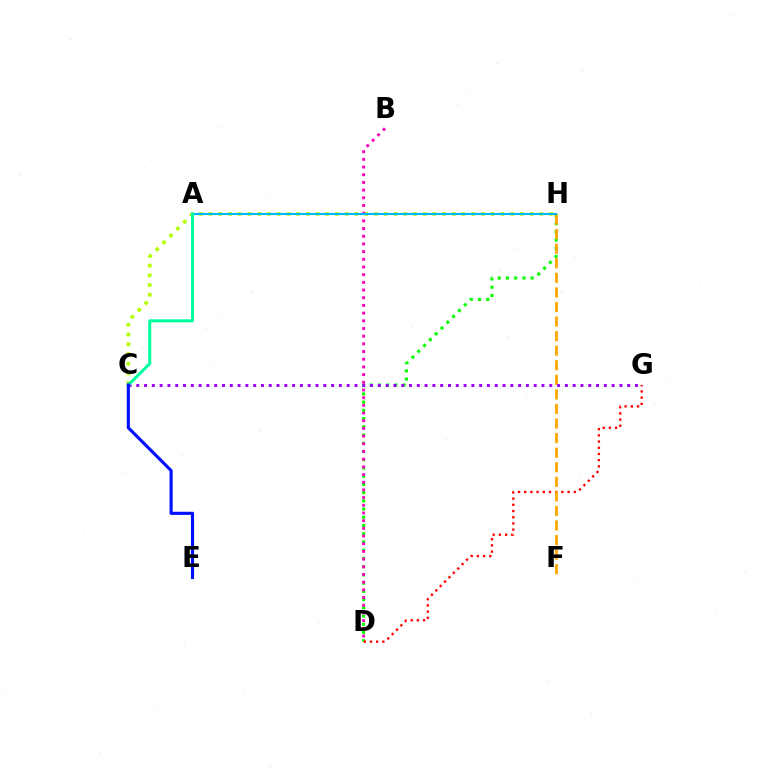{('D', 'H'): [{'color': '#08ff00', 'line_style': 'dotted', 'thickness': 2.24}], ('D', 'G'): [{'color': '#ff0000', 'line_style': 'dotted', 'thickness': 1.68}], ('F', 'H'): [{'color': '#ffa500', 'line_style': 'dashed', 'thickness': 1.98}], ('C', 'H'): [{'color': '#b3ff00', 'line_style': 'dotted', 'thickness': 2.64}], ('B', 'D'): [{'color': '#ff00bd', 'line_style': 'dotted', 'thickness': 2.09}], ('C', 'G'): [{'color': '#9b00ff', 'line_style': 'dotted', 'thickness': 2.12}], ('A', 'H'): [{'color': '#00b5ff', 'line_style': 'solid', 'thickness': 1.53}], ('A', 'C'): [{'color': '#00ff9d', 'line_style': 'solid', 'thickness': 2.17}], ('C', 'E'): [{'color': '#0010ff', 'line_style': 'solid', 'thickness': 2.24}]}